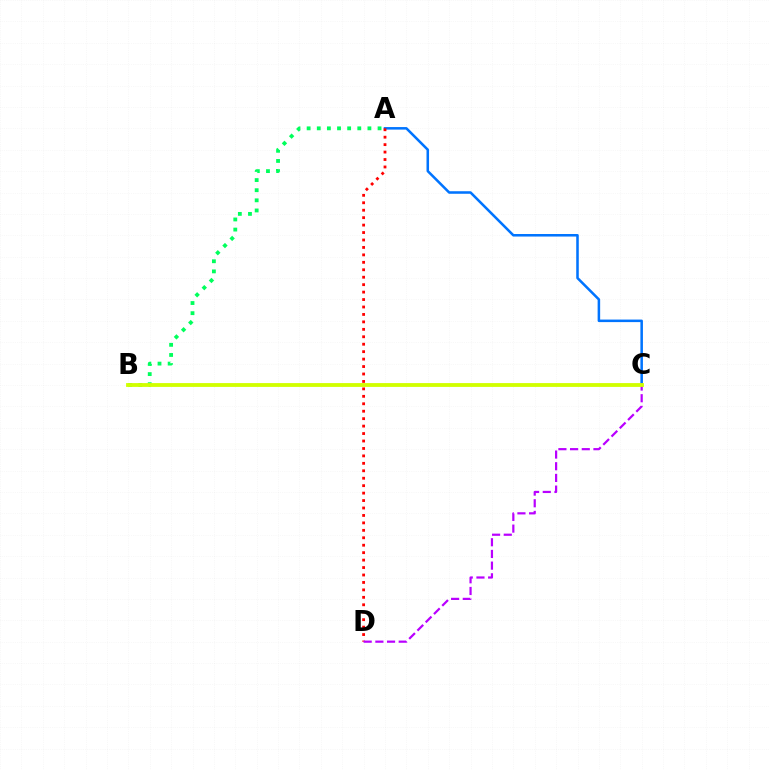{('A', 'C'): [{'color': '#0074ff', 'line_style': 'solid', 'thickness': 1.83}], ('A', 'D'): [{'color': '#ff0000', 'line_style': 'dotted', 'thickness': 2.02}], ('A', 'B'): [{'color': '#00ff5c', 'line_style': 'dotted', 'thickness': 2.75}], ('C', 'D'): [{'color': '#b900ff', 'line_style': 'dashed', 'thickness': 1.59}], ('B', 'C'): [{'color': '#d1ff00', 'line_style': 'solid', 'thickness': 2.75}]}